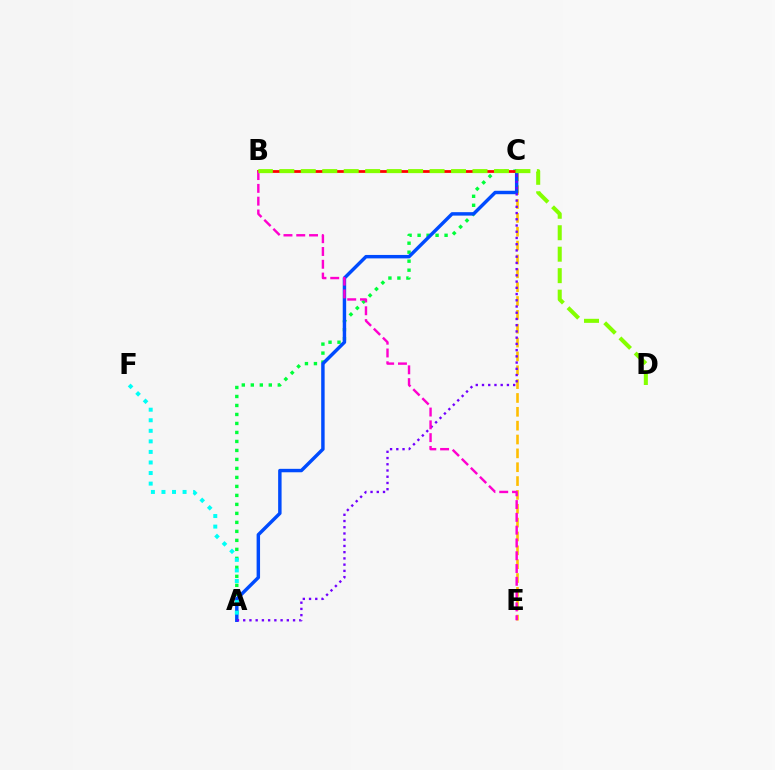{('C', 'E'): [{'color': '#ffbd00', 'line_style': 'dashed', 'thickness': 1.88}], ('A', 'C'): [{'color': '#00ff39', 'line_style': 'dotted', 'thickness': 2.44}, {'color': '#004bff', 'line_style': 'solid', 'thickness': 2.48}, {'color': '#7200ff', 'line_style': 'dotted', 'thickness': 1.69}], ('A', 'F'): [{'color': '#00fff6', 'line_style': 'dotted', 'thickness': 2.87}], ('B', 'C'): [{'color': '#ff0000', 'line_style': 'solid', 'thickness': 1.98}], ('B', 'E'): [{'color': '#ff00cf', 'line_style': 'dashed', 'thickness': 1.74}], ('B', 'D'): [{'color': '#84ff00', 'line_style': 'dashed', 'thickness': 2.92}]}